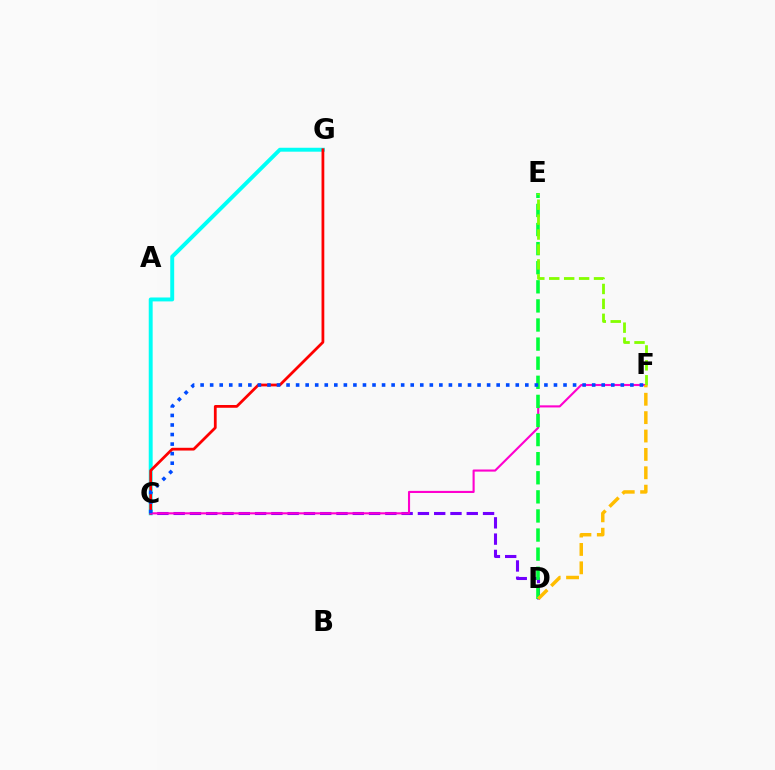{('C', 'G'): [{'color': '#00fff6', 'line_style': 'solid', 'thickness': 2.82}, {'color': '#ff0000', 'line_style': 'solid', 'thickness': 1.99}], ('C', 'D'): [{'color': '#7200ff', 'line_style': 'dashed', 'thickness': 2.21}], ('C', 'F'): [{'color': '#ff00cf', 'line_style': 'solid', 'thickness': 1.52}, {'color': '#004bff', 'line_style': 'dotted', 'thickness': 2.59}], ('D', 'E'): [{'color': '#00ff39', 'line_style': 'dashed', 'thickness': 2.59}], ('E', 'F'): [{'color': '#84ff00', 'line_style': 'dashed', 'thickness': 2.03}], ('D', 'F'): [{'color': '#ffbd00', 'line_style': 'dashed', 'thickness': 2.5}]}